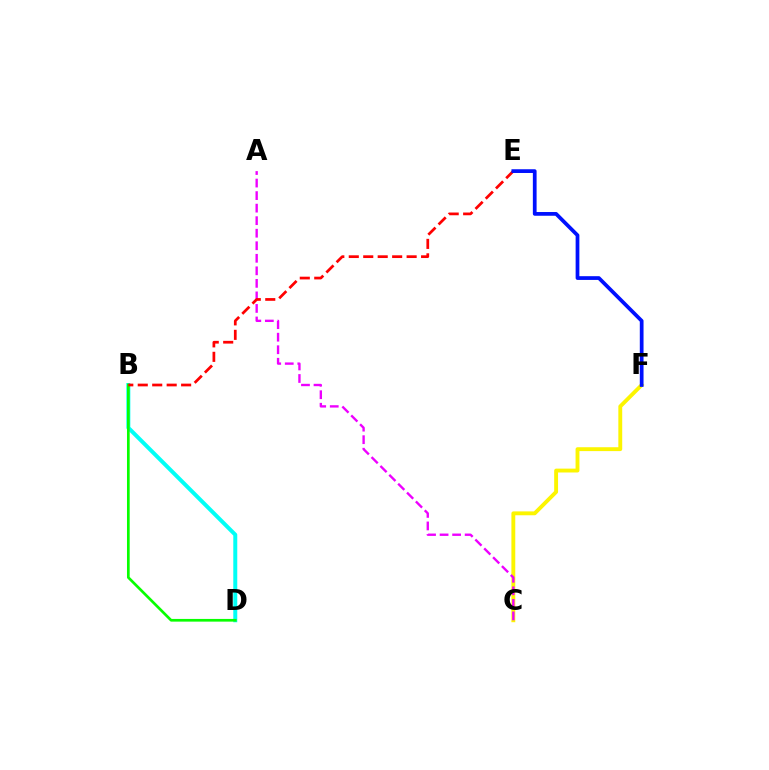{('C', 'F'): [{'color': '#fcf500', 'line_style': 'solid', 'thickness': 2.79}], ('A', 'C'): [{'color': '#ee00ff', 'line_style': 'dashed', 'thickness': 1.7}], ('B', 'D'): [{'color': '#00fff6', 'line_style': 'solid', 'thickness': 2.86}, {'color': '#08ff00', 'line_style': 'solid', 'thickness': 1.94}], ('B', 'E'): [{'color': '#ff0000', 'line_style': 'dashed', 'thickness': 1.96}], ('E', 'F'): [{'color': '#0010ff', 'line_style': 'solid', 'thickness': 2.69}]}